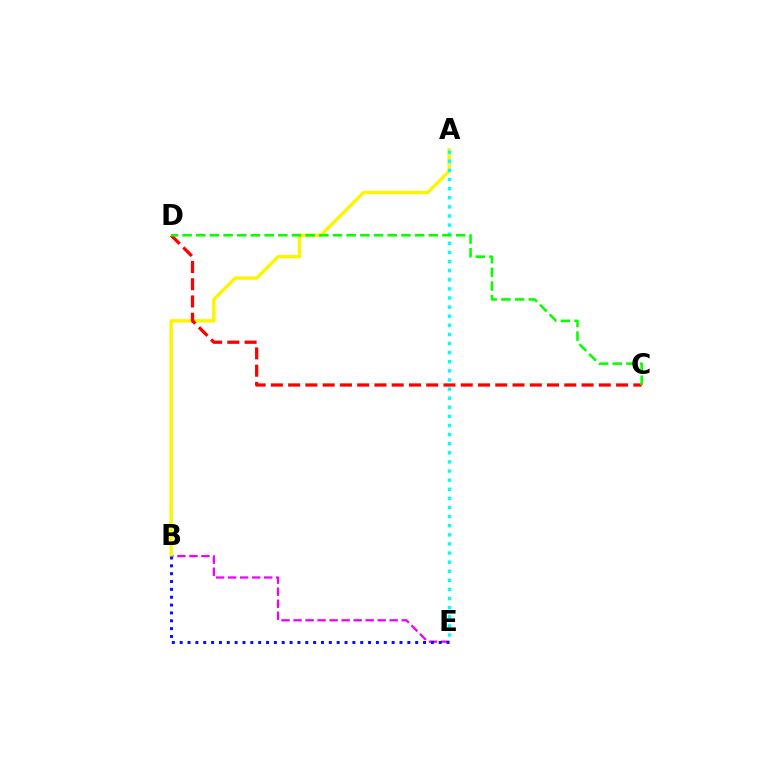{('B', 'E'): [{'color': '#ee00ff', 'line_style': 'dashed', 'thickness': 1.63}, {'color': '#0010ff', 'line_style': 'dotted', 'thickness': 2.13}], ('A', 'B'): [{'color': '#fcf500', 'line_style': 'solid', 'thickness': 2.44}], ('C', 'D'): [{'color': '#ff0000', 'line_style': 'dashed', 'thickness': 2.34}, {'color': '#08ff00', 'line_style': 'dashed', 'thickness': 1.86}], ('A', 'E'): [{'color': '#00fff6', 'line_style': 'dotted', 'thickness': 2.48}]}